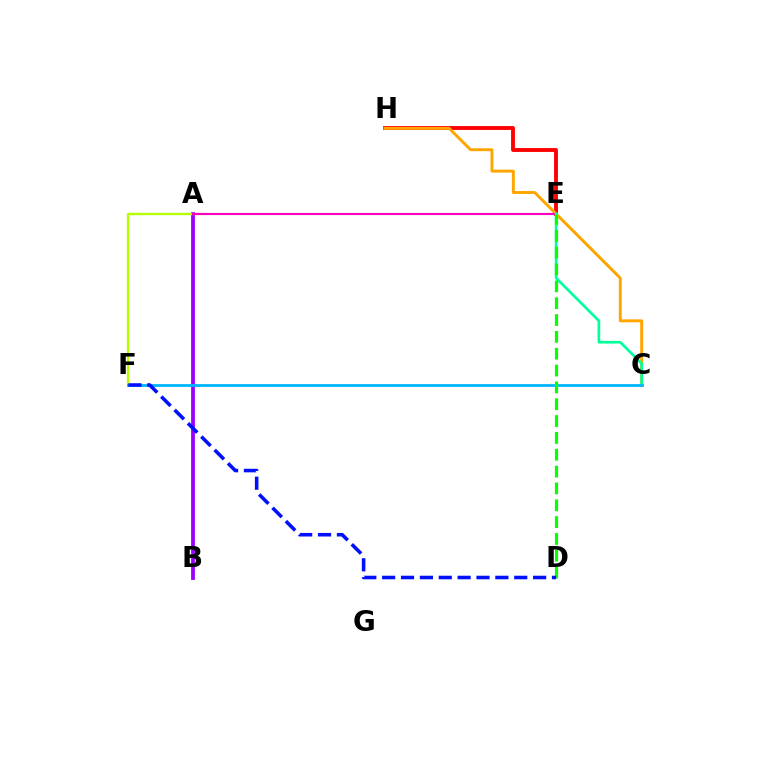{('A', 'B'): [{'color': '#9b00ff', 'line_style': 'solid', 'thickness': 2.72}], ('E', 'H'): [{'color': '#ff0000', 'line_style': 'solid', 'thickness': 2.78}], ('C', 'H'): [{'color': '#ffa500', 'line_style': 'solid', 'thickness': 2.11}], ('A', 'F'): [{'color': '#b3ff00', 'line_style': 'solid', 'thickness': 1.66}], ('A', 'E'): [{'color': '#ff00bd', 'line_style': 'solid', 'thickness': 1.54}], ('C', 'E'): [{'color': '#00ff9d', 'line_style': 'solid', 'thickness': 1.93}], ('C', 'F'): [{'color': '#00b5ff', 'line_style': 'solid', 'thickness': 2.01}], ('D', 'E'): [{'color': '#08ff00', 'line_style': 'dashed', 'thickness': 2.29}], ('D', 'F'): [{'color': '#0010ff', 'line_style': 'dashed', 'thickness': 2.56}]}